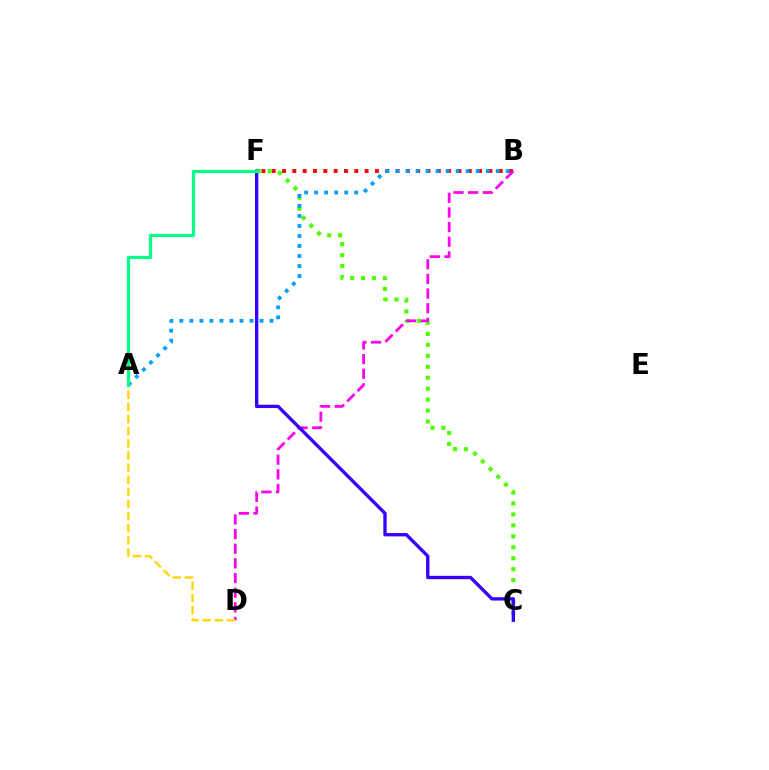{('B', 'F'): [{'color': '#ff0000', 'line_style': 'dotted', 'thickness': 2.8}], ('C', 'F'): [{'color': '#4fff00', 'line_style': 'dotted', 'thickness': 2.98}, {'color': '#3700ff', 'line_style': 'solid', 'thickness': 2.41}], ('A', 'B'): [{'color': '#009eff', 'line_style': 'dotted', 'thickness': 2.72}], ('B', 'D'): [{'color': '#ff00ed', 'line_style': 'dashed', 'thickness': 1.99}], ('A', 'D'): [{'color': '#ffd500', 'line_style': 'dashed', 'thickness': 1.65}], ('A', 'F'): [{'color': '#00ff86', 'line_style': 'solid', 'thickness': 2.3}]}